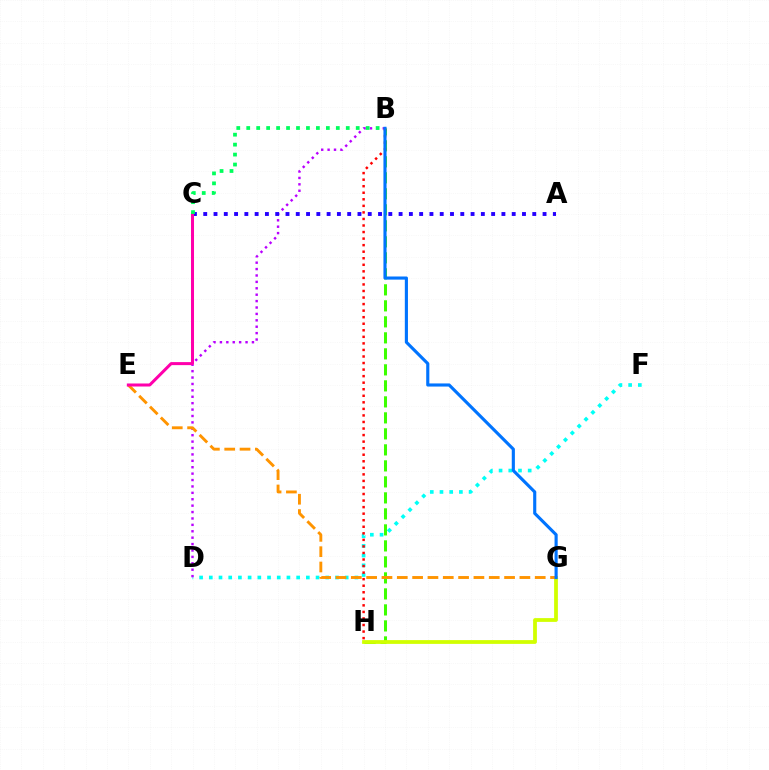{('B', 'H'): [{'color': '#3dff00', 'line_style': 'dashed', 'thickness': 2.17}, {'color': '#ff0000', 'line_style': 'dotted', 'thickness': 1.78}], ('G', 'H'): [{'color': '#d1ff00', 'line_style': 'solid', 'thickness': 2.72}], ('D', 'F'): [{'color': '#00fff6', 'line_style': 'dotted', 'thickness': 2.64}], ('B', 'D'): [{'color': '#b900ff', 'line_style': 'dotted', 'thickness': 1.74}], ('E', 'G'): [{'color': '#ff9400', 'line_style': 'dashed', 'thickness': 2.08}], ('A', 'C'): [{'color': '#2500ff', 'line_style': 'dotted', 'thickness': 2.79}], ('C', 'E'): [{'color': '#ff00ac', 'line_style': 'solid', 'thickness': 2.18}], ('B', 'G'): [{'color': '#0074ff', 'line_style': 'solid', 'thickness': 2.25}], ('B', 'C'): [{'color': '#00ff5c', 'line_style': 'dotted', 'thickness': 2.7}]}